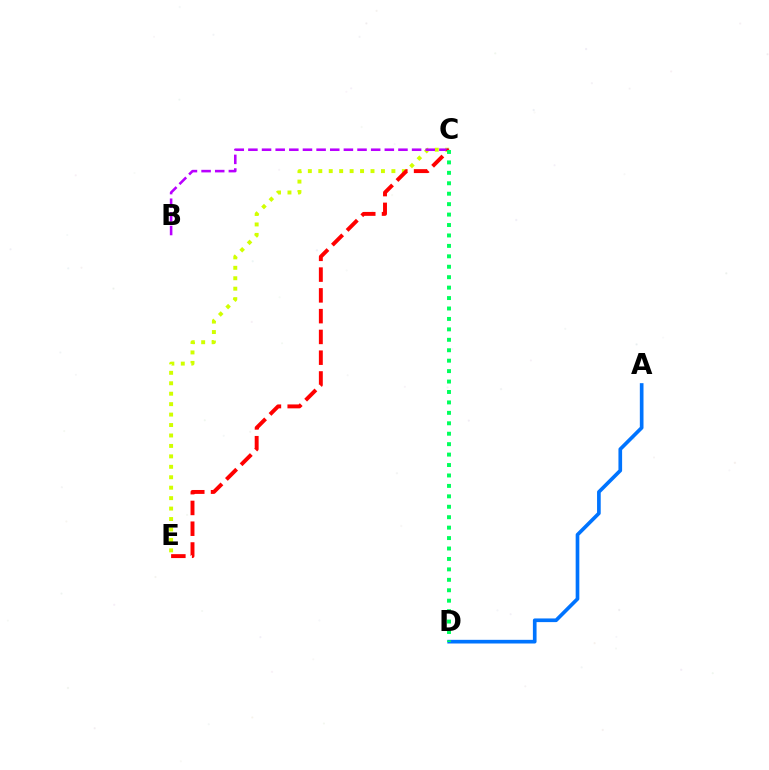{('C', 'E'): [{'color': '#d1ff00', 'line_style': 'dotted', 'thickness': 2.84}, {'color': '#ff0000', 'line_style': 'dashed', 'thickness': 2.82}], ('A', 'D'): [{'color': '#0074ff', 'line_style': 'solid', 'thickness': 2.64}], ('B', 'C'): [{'color': '#b900ff', 'line_style': 'dashed', 'thickness': 1.85}], ('C', 'D'): [{'color': '#00ff5c', 'line_style': 'dotted', 'thickness': 2.84}]}